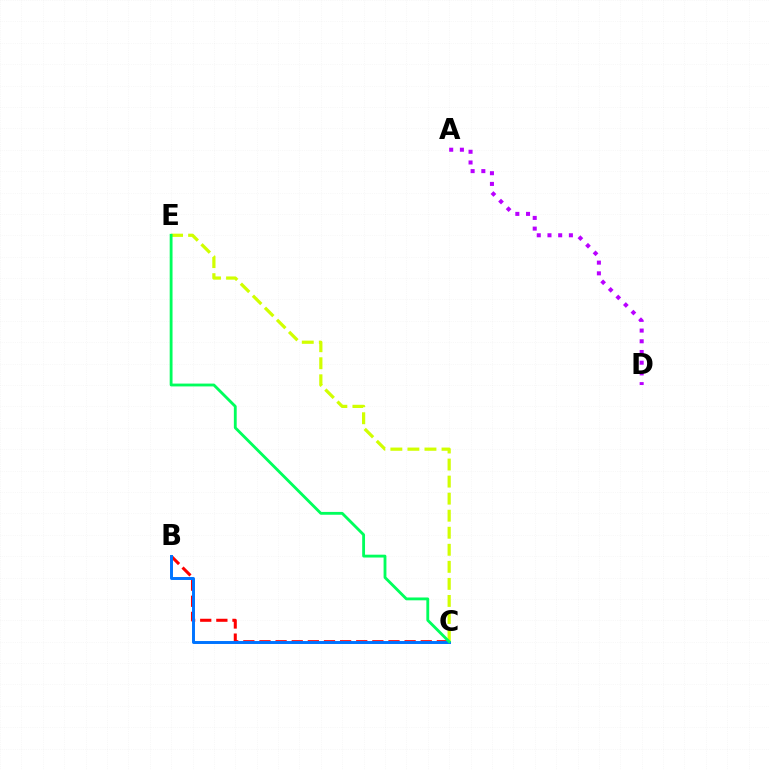{('B', 'C'): [{'color': '#ff0000', 'line_style': 'dashed', 'thickness': 2.19}, {'color': '#0074ff', 'line_style': 'solid', 'thickness': 2.13}], ('C', 'E'): [{'color': '#d1ff00', 'line_style': 'dashed', 'thickness': 2.32}, {'color': '#00ff5c', 'line_style': 'solid', 'thickness': 2.04}], ('A', 'D'): [{'color': '#b900ff', 'line_style': 'dotted', 'thickness': 2.91}]}